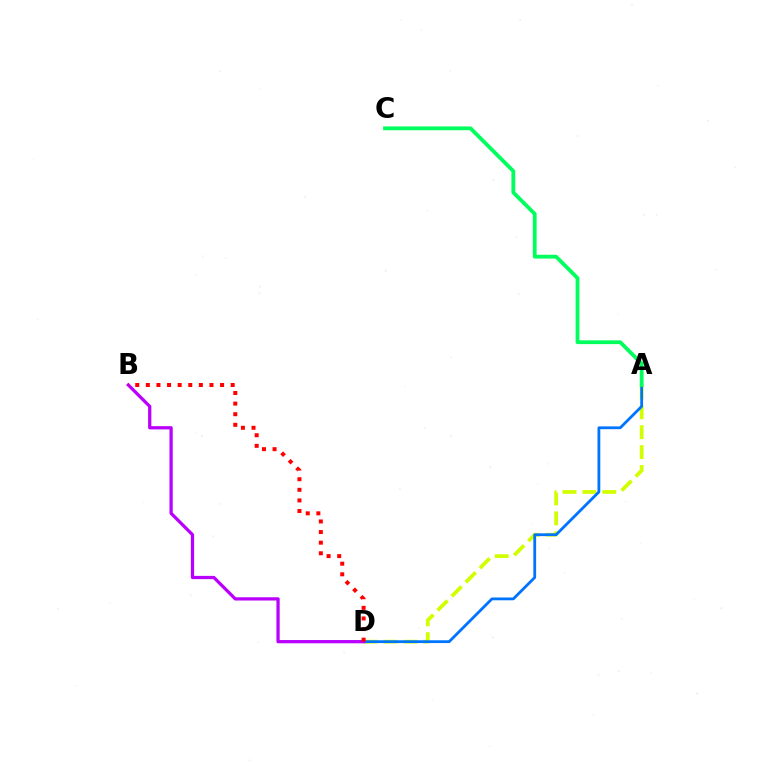{('A', 'D'): [{'color': '#d1ff00', 'line_style': 'dashed', 'thickness': 2.7}, {'color': '#0074ff', 'line_style': 'solid', 'thickness': 2.01}], ('B', 'D'): [{'color': '#b900ff', 'line_style': 'solid', 'thickness': 2.34}, {'color': '#ff0000', 'line_style': 'dotted', 'thickness': 2.88}], ('A', 'C'): [{'color': '#00ff5c', 'line_style': 'solid', 'thickness': 2.73}]}